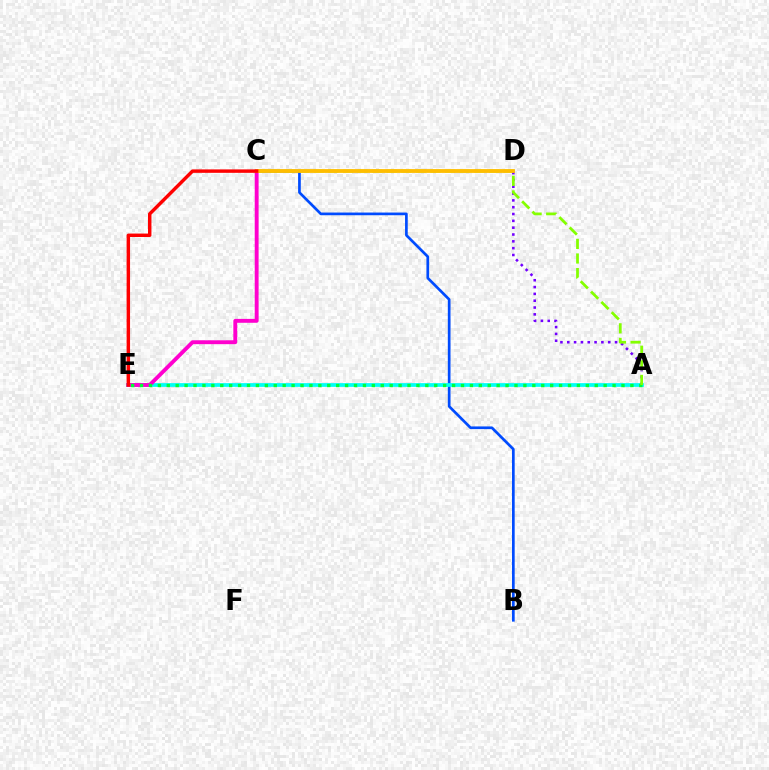{('B', 'C'): [{'color': '#004bff', 'line_style': 'solid', 'thickness': 1.94}], ('A', 'E'): [{'color': '#00fff6', 'line_style': 'solid', 'thickness': 2.68}, {'color': '#00ff39', 'line_style': 'dotted', 'thickness': 2.42}], ('A', 'D'): [{'color': '#7200ff', 'line_style': 'dotted', 'thickness': 1.85}], ('C', 'E'): [{'color': '#ff00cf', 'line_style': 'solid', 'thickness': 2.8}, {'color': '#ff0000', 'line_style': 'solid', 'thickness': 2.47}], ('A', 'C'): [{'color': '#84ff00', 'line_style': 'dashed', 'thickness': 1.98}], ('C', 'D'): [{'color': '#ffbd00', 'line_style': 'solid', 'thickness': 2.74}]}